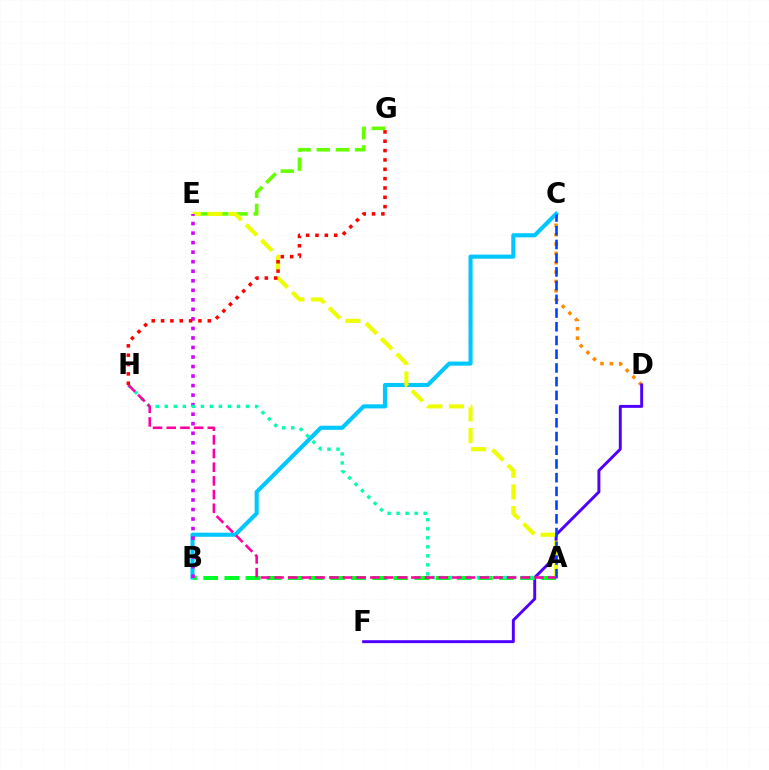{('E', 'G'): [{'color': '#66ff00', 'line_style': 'dashed', 'thickness': 2.6}], ('C', 'D'): [{'color': '#ff8800', 'line_style': 'dotted', 'thickness': 2.54}], ('B', 'C'): [{'color': '#00c7ff', 'line_style': 'solid', 'thickness': 2.95}], ('D', 'F'): [{'color': '#4f00ff', 'line_style': 'solid', 'thickness': 2.11}], ('A', 'E'): [{'color': '#eeff00', 'line_style': 'dashed', 'thickness': 2.94}], ('A', 'C'): [{'color': '#003fff', 'line_style': 'dashed', 'thickness': 1.86}], ('A', 'B'): [{'color': '#00ff27', 'line_style': 'dashed', 'thickness': 2.87}], ('B', 'E'): [{'color': '#d600ff', 'line_style': 'dotted', 'thickness': 2.59}], ('A', 'H'): [{'color': '#00ffaf', 'line_style': 'dotted', 'thickness': 2.45}, {'color': '#ff00a0', 'line_style': 'dashed', 'thickness': 1.86}], ('G', 'H'): [{'color': '#ff0000', 'line_style': 'dotted', 'thickness': 2.54}]}